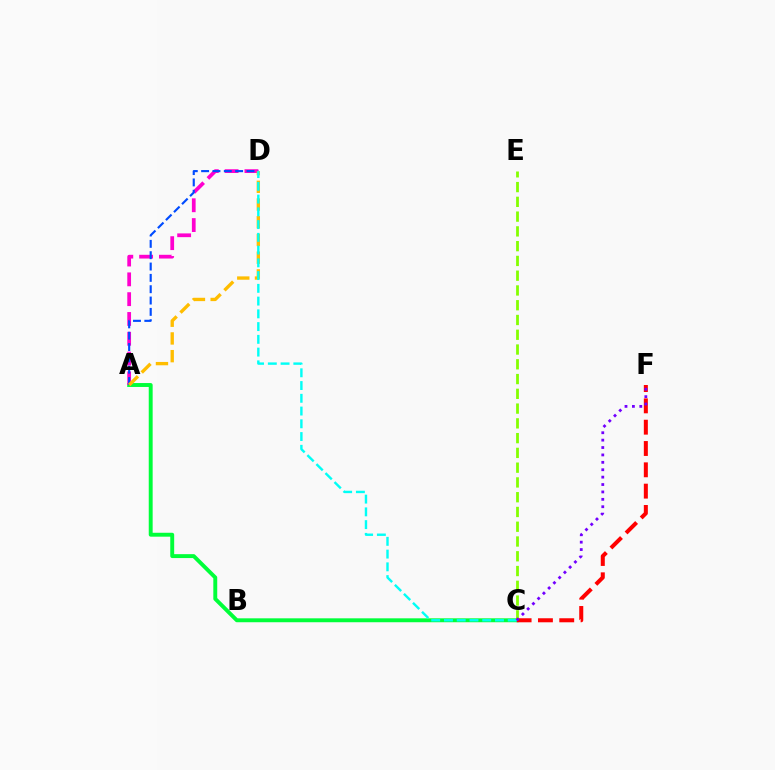{('A', 'C'): [{'color': '#00ff39', 'line_style': 'solid', 'thickness': 2.82}], ('A', 'D'): [{'color': '#ff00cf', 'line_style': 'dashed', 'thickness': 2.69}, {'color': '#004bff', 'line_style': 'dashed', 'thickness': 1.54}, {'color': '#ffbd00', 'line_style': 'dashed', 'thickness': 2.41}], ('C', 'E'): [{'color': '#84ff00', 'line_style': 'dashed', 'thickness': 2.01}], ('C', 'F'): [{'color': '#ff0000', 'line_style': 'dashed', 'thickness': 2.9}, {'color': '#7200ff', 'line_style': 'dotted', 'thickness': 2.01}], ('C', 'D'): [{'color': '#00fff6', 'line_style': 'dashed', 'thickness': 1.73}]}